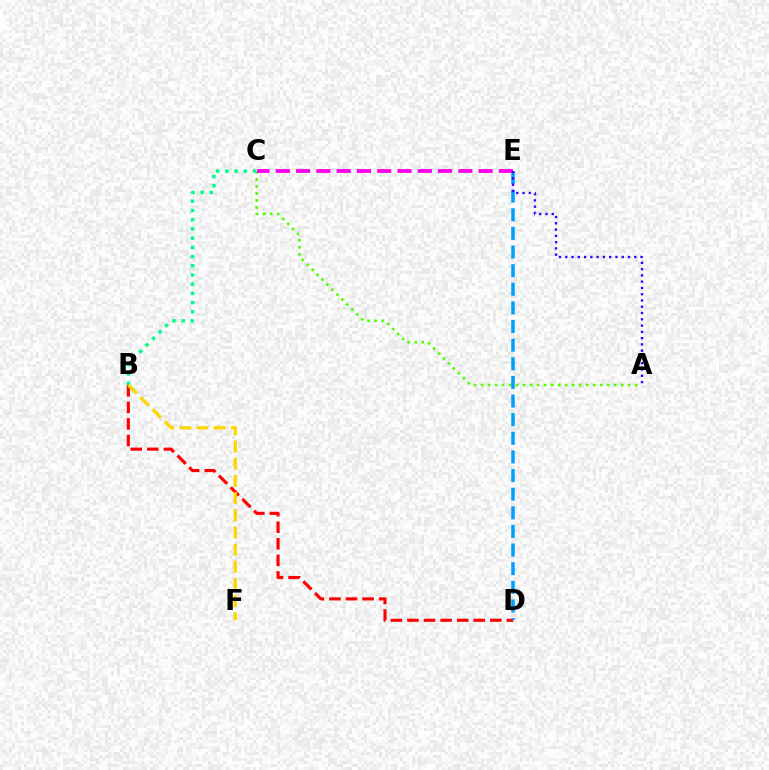{('B', 'D'): [{'color': '#ff0000', 'line_style': 'dashed', 'thickness': 2.25}], ('A', 'C'): [{'color': '#4fff00', 'line_style': 'dotted', 'thickness': 1.9}], ('D', 'E'): [{'color': '#009eff', 'line_style': 'dashed', 'thickness': 2.53}], ('C', 'E'): [{'color': '#ff00ed', 'line_style': 'dashed', 'thickness': 2.76}], ('B', 'C'): [{'color': '#00ff86', 'line_style': 'dotted', 'thickness': 2.5}], ('A', 'E'): [{'color': '#3700ff', 'line_style': 'dotted', 'thickness': 1.71}], ('B', 'F'): [{'color': '#ffd500', 'line_style': 'dashed', 'thickness': 2.33}]}